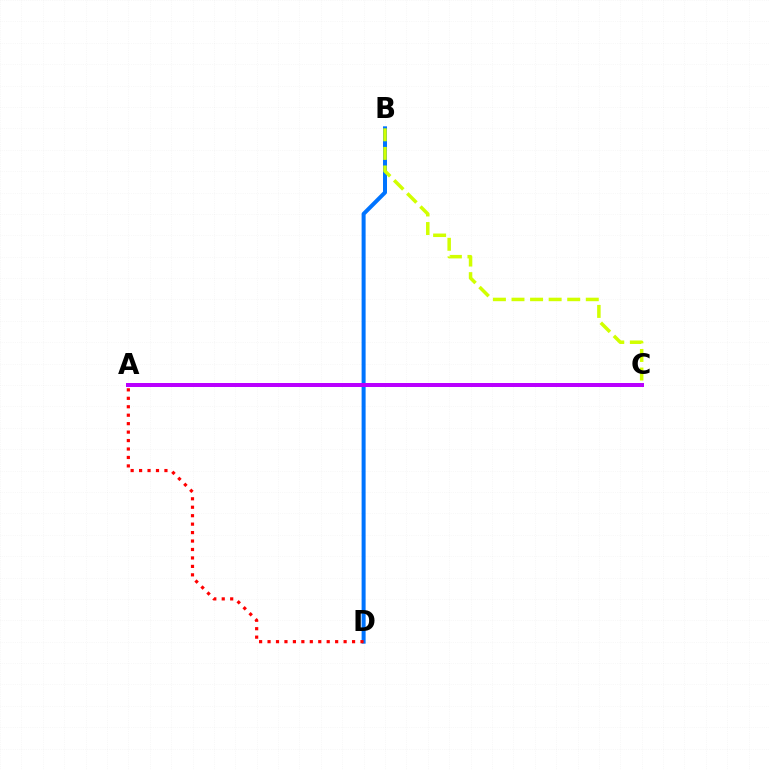{('B', 'D'): [{'color': '#0074ff', 'line_style': 'solid', 'thickness': 2.88}], ('A', 'C'): [{'color': '#00ff5c', 'line_style': 'solid', 'thickness': 1.55}, {'color': '#b900ff', 'line_style': 'solid', 'thickness': 2.87}], ('A', 'D'): [{'color': '#ff0000', 'line_style': 'dotted', 'thickness': 2.3}], ('B', 'C'): [{'color': '#d1ff00', 'line_style': 'dashed', 'thickness': 2.52}]}